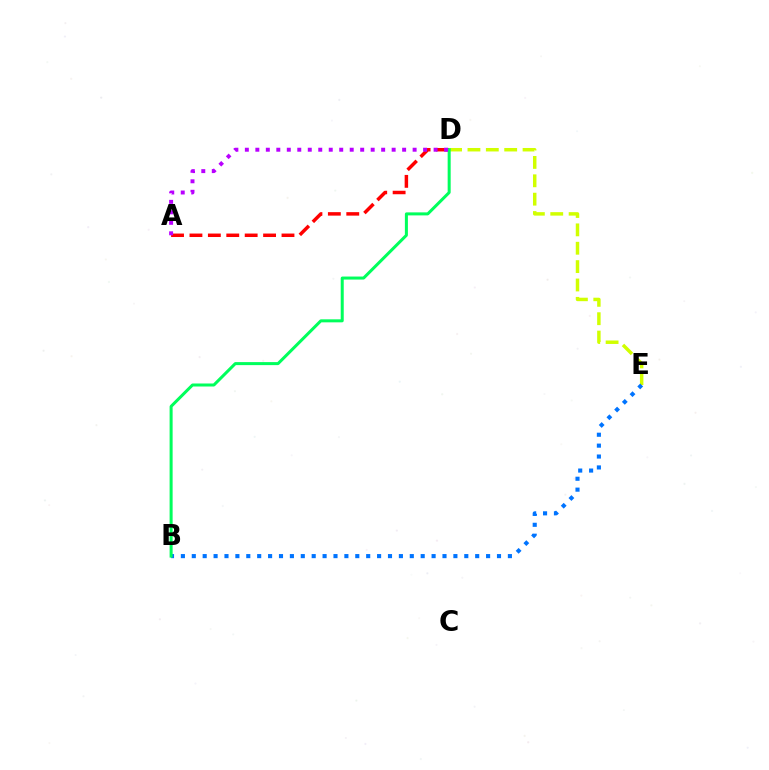{('D', 'E'): [{'color': '#d1ff00', 'line_style': 'dashed', 'thickness': 2.5}], ('A', 'D'): [{'color': '#ff0000', 'line_style': 'dashed', 'thickness': 2.5}, {'color': '#b900ff', 'line_style': 'dotted', 'thickness': 2.85}], ('B', 'E'): [{'color': '#0074ff', 'line_style': 'dotted', 'thickness': 2.96}], ('B', 'D'): [{'color': '#00ff5c', 'line_style': 'solid', 'thickness': 2.17}]}